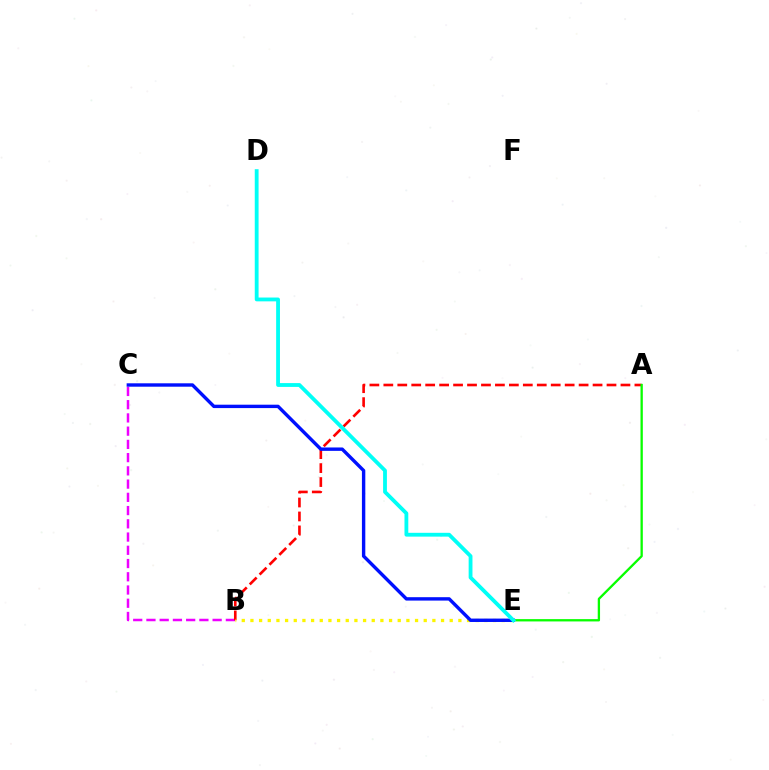{('B', 'C'): [{'color': '#ee00ff', 'line_style': 'dashed', 'thickness': 1.8}], ('A', 'B'): [{'color': '#ff0000', 'line_style': 'dashed', 'thickness': 1.89}], ('A', 'E'): [{'color': '#08ff00', 'line_style': 'solid', 'thickness': 1.67}], ('B', 'E'): [{'color': '#fcf500', 'line_style': 'dotted', 'thickness': 2.35}], ('C', 'E'): [{'color': '#0010ff', 'line_style': 'solid', 'thickness': 2.45}], ('D', 'E'): [{'color': '#00fff6', 'line_style': 'solid', 'thickness': 2.75}]}